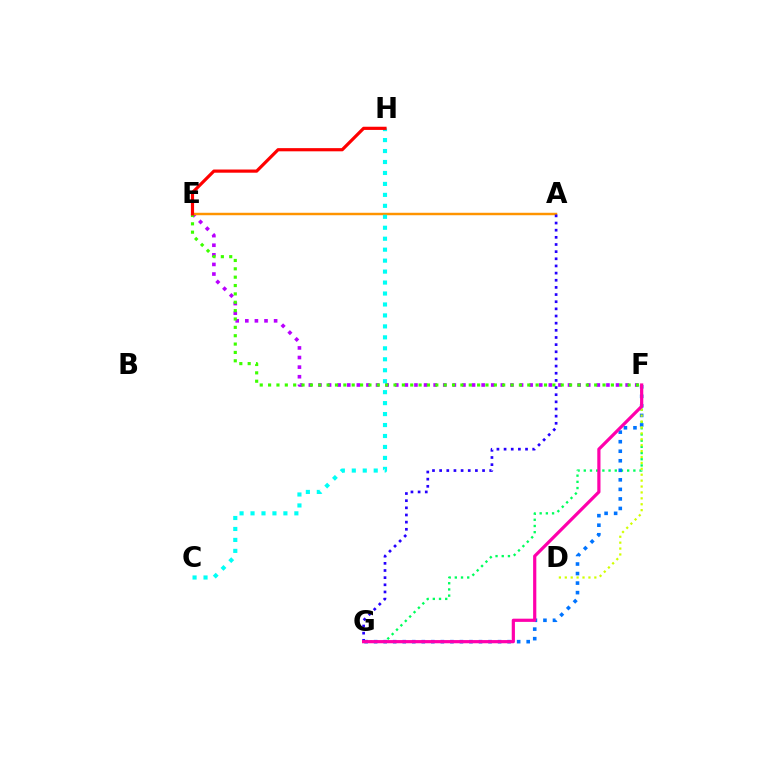{('F', 'G'): [{'color': '#00ff5c', 'line_style': 'dotted', 'thickness': 1.68}, {'color': '#0074ff', 'line_style': 'dotted', 'thickness': 2.59}, {'color': '#ff00ac', 'line_style': 'solid', 'thickness': 2.3}], ('E', 'F'): [{'color': '#b900ff', 'line_style': 'dotted', 'thickness': 2.61}, {'color': '#3dff00', 'line_style': 'dotted', 'thickness': 2.27}], ('A', 'E'): [{'color': '#ff9400', 'line_style': 'solid', 'thickness': 1.76}], ('C', 'H'): [{'color': '#00fff6', 'line_style': 'dotted', 'thickness': 2.98}], ('D', 'F'): [{'color': '#d1ff00', 'line_style': 'dotted', 'thickness': 1.6}], ('A', 'G'): [{'color': '#2500ff', 'line_style': 'dotted', 'thickness': 1.94}], ('E', 'H'): [{'color': '#ff0000', 'line_style': 'solid', 'thickness': 2.29}]}